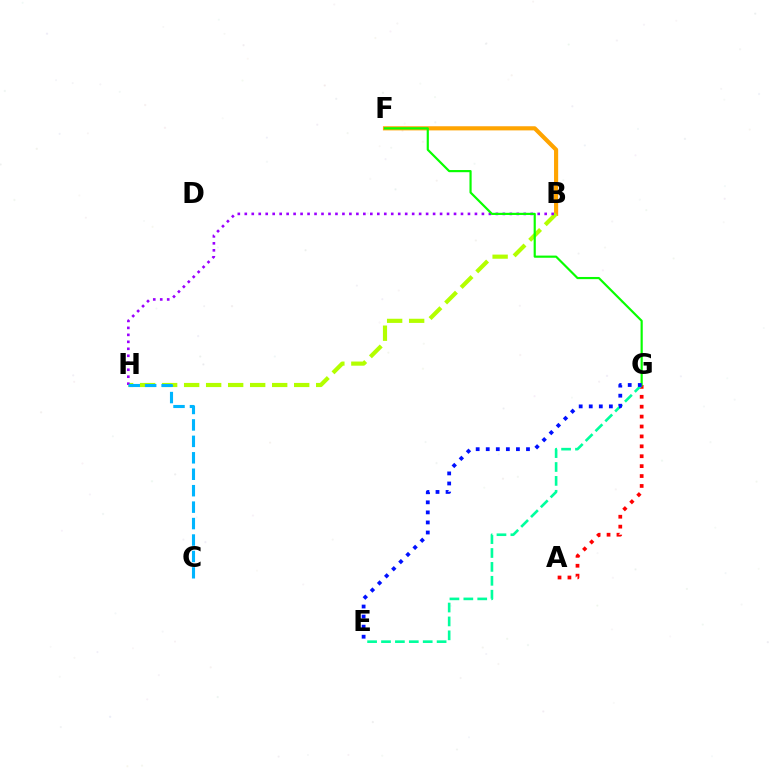{('B', 'F'): [{'color': '#ff00bd', 'line_style': 'solid', 'thickness': 2.01}, {'color': '#ffa500', 'line_style': 'solid', 'thickness': 2.96}], ('A', 'G'): [{'color': '#ff0000', 'line_style': 'dotted', 'thickness': 2.69}], ('B', 'H'): [{'color': '#b3ff00', 'line_style': 'dashed', 'thickness': 2.99}, {'color': '#9b00ff', 'line_style': 'dotted', 'thickness': 1.89}], ('E', 'G'): [{'color': '#00ff9d', 'line_style': 'dashed', 'thickness': 1.89}, {'color': '#0010ff', 'line_style': 'dotted', 'thickness': 2.73}], ('F', 'G'): [{'color': '#08ff00', 'line_style': 'solid', 'thickness': 1.56}], ('C', 'H'): [{'color': '#00b5ff', 'line_style': 'dashed', 'thickness': 2.23}]}